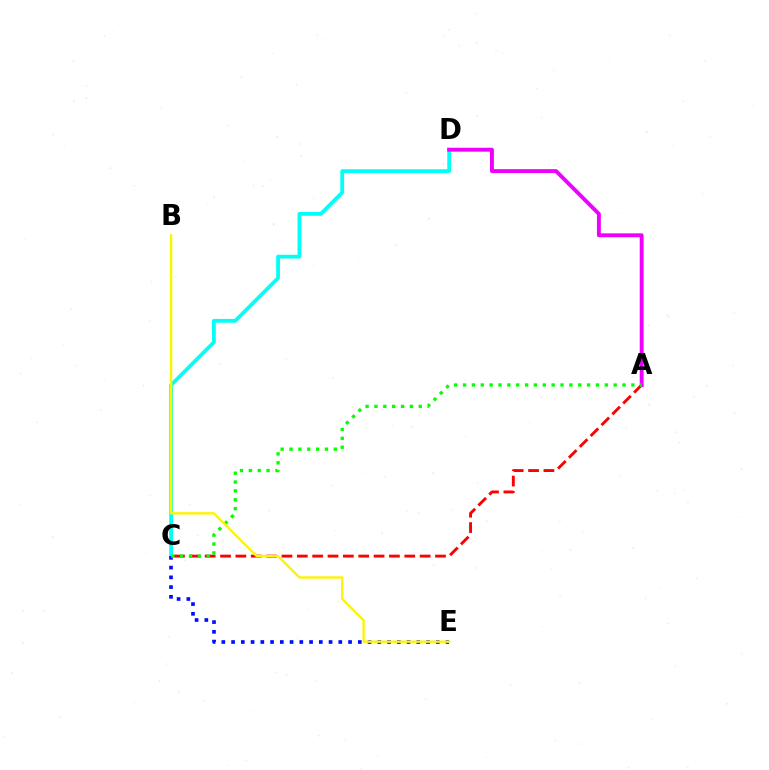{('A', 'C'): [{'color': '#ff0000', 'line_style': 'dashed', 'thickness': 2.09}, {'color': '#08ff00', 'line_style': 'dotted', 'thickness': 2.41}], ('C', 'D'): [{'color': '#00fff6', 'line_style': 'solid', 'thickness': 2.72}], ('A', 'D'): [{'color': '#ee00ff', 'line_style': 'solid', 'thickness': 2.81}], ('C', 'E'): [{'color': '#0010ff', 'line_style': 'dotted', 'thickness': 2.65}], ('B', 'E'): [{'color': '#fcf500', 'line_style': 'solid', 'thickness': 1.7}]}